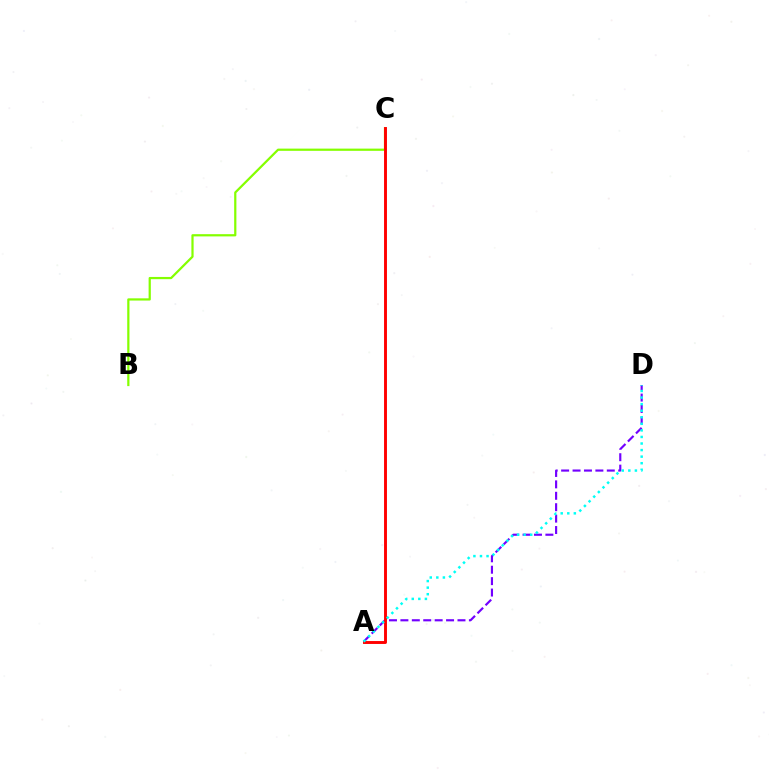{('B', 'C'): [{'color': '#84ff00', 'line_style': 'solid', 'thickness': 1.6}], ('A', 'D'): [{'color': '#7200ff', 'line_style': 'dashed', 'thickness': 1.55}, {'color': '#00fff6', 'line_style': 'dotted', 'thickness': 1.78}], ('A', 'C'): [{'color': '#ff0000', 'line_style': 'solid', 'thickness': 2.1}]}